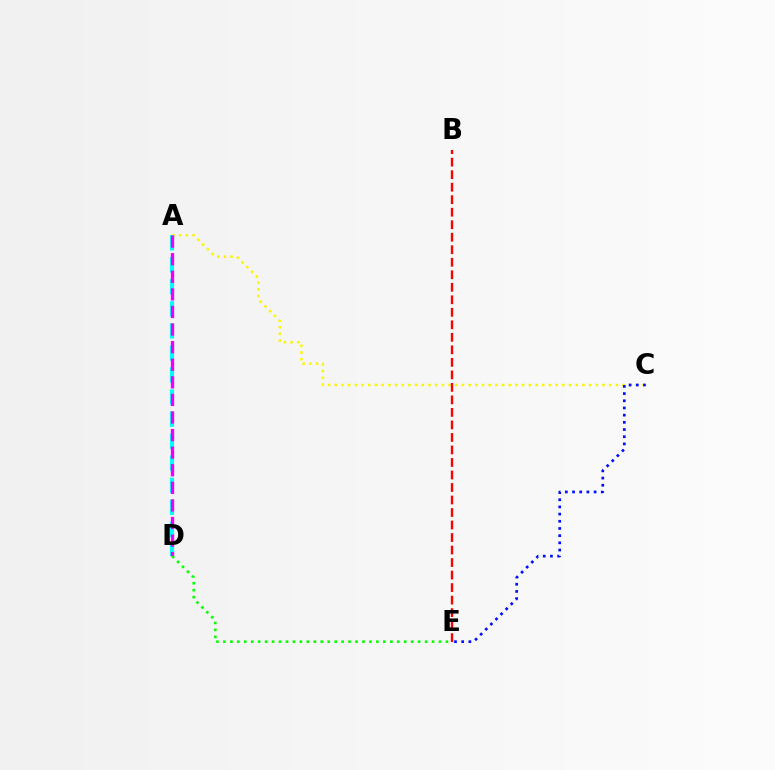{('A', 'C'): [{'color': '#fcf500', 'line_style': 'dotted', 'thickness': 1.82}], ('C', 'E'): [{'color': '#0010ff', 'line_style': 'dotted', 'thickness': 1.95}], ('B', 'E'): [{'color': '#ff0000', 'line_style': 'dashed', 'thickness': 1.7}], ('A', 'D'): [{'color': '#00fff6', 'line_style': 'dashed', 'thickness': 3.0}, {'color': '#ee00ff', 'line_style': 'dashed', 'thickness': 2.39}], ('D', 'E'): [{'color': '#08ff00', 'line_style': 'dotted', 'thickness': 1.89}]}